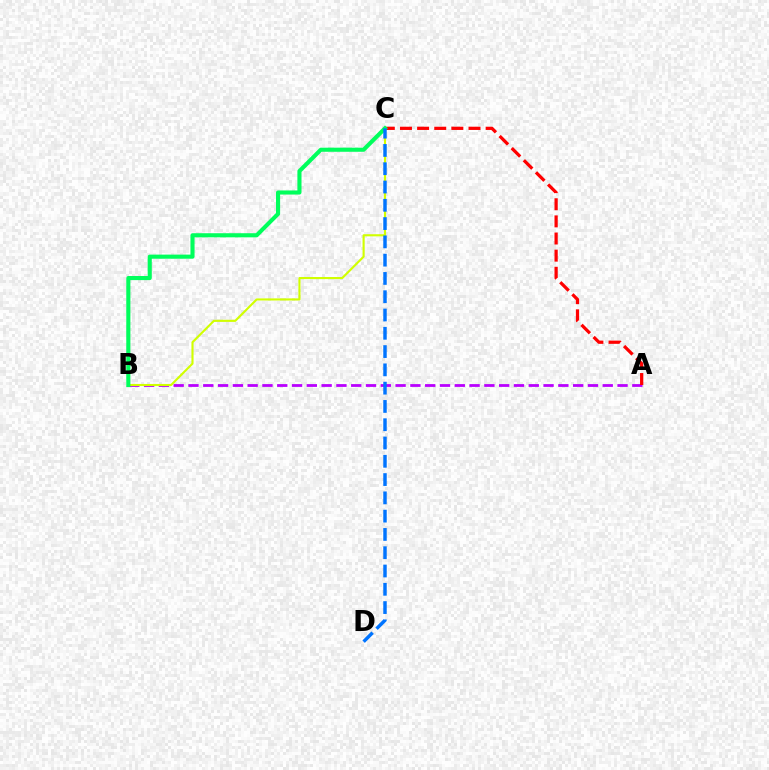{('A', 'B'): [{'color': '#b900ff', 'line_style': 'dashed', 'thickness': 2.01}], ('A', 'C'): [{'color': '#ff0000', 'line_style': 'dashed', 'thickness': 2.33}], ('B', 'C'): [{'color': '#d1ff00', 'line_style': 'solid', 'thickness': 1.53}, {'color': '#00ff5c', 'line_style': 'solid', 'thickness': 2.96}], ('C', 'D'): [{'color': '#0074ff', 'line_style': 'dashed', 'thickness': 2.48}]}